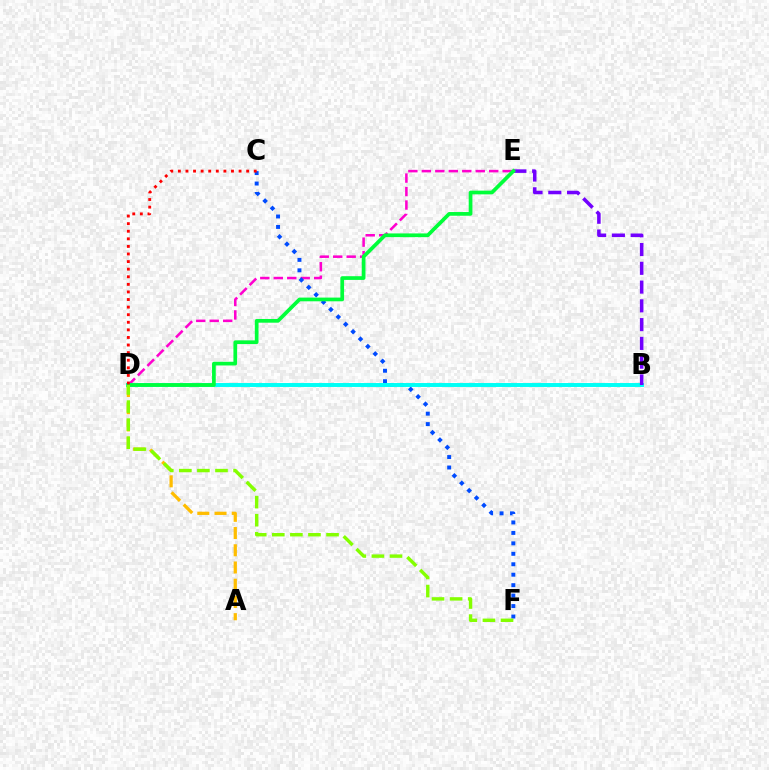{('D', 'E'): [{'color': '#ff00cf', 'line_style': 'dashed', 'thickness': 1.83}, {'color': '#00ff39', 'line_style': 'solid', 'thickness': 2.67}], ('C', 'F'): [{'color': '#004bff', 'line_style': 'dotted', 'thickness': 2.84}], ('A', 'D'): [{'color': '#ffbd00', 'line_style': 'dashed', 'thickness': 2.34}], ('B', 'D'): [{'color': '#00fff6', 'line_style': 'solid', 'thickness': 2.84}], ('B', 'E'): [{'color': '#7200ff', 'line_style': 'dashed', 'thickness': 2.55}], ('D', 'F'): [{'color': '#84ff00', 'line_style': 'dashed', 'thickness': 2.46}], ('C', 'D'): [{'color': '#ff0000', 'line_style': 'dotted', 'thickness': 2.06}]}